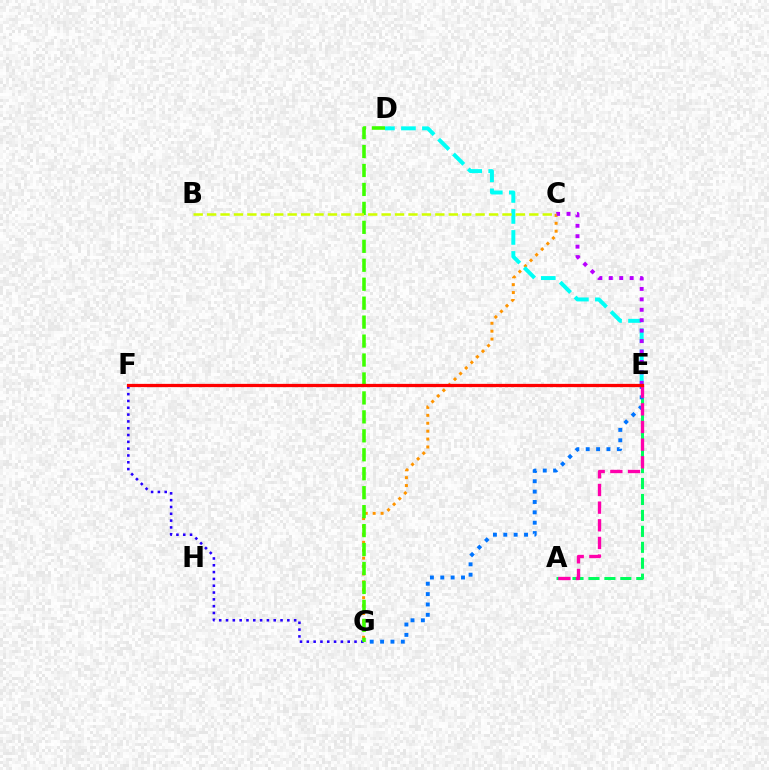{('C', 'G'): [{'color': '#ff9400', 'line_style': 'dotted', 'thickness': 2.15}], ('A', 'E'): [{'color': '#00ff5c', 'line_style': 'dashed', 'thickness': 2.17}, {'color': '#ff00ac', 'line_style': 'dashed', 'thickness': 2.4}], ('D', 'E'): [{'color': '#00fff6', 'line_style': 'dashed', 'thickness': 2.85}], ('F', 'G'): [{'color': '#2500ff', 'line_style': 'dotted', 'thickness': 1.85}], ('C', 'E'): [{'color': '#b900ff', 'line_style': 'dotted', 'thickness': 2.84}], ('D', 'G'): [{'color': '#3dff00', 'line_style': 'dashed', 'thickness': 2.57}], ('E', 'G'): [{'color': '#0074ff', 'line_style': 'dotted', 'thickness': 2.82}], ('B', 'C'): [{'color': '#d1ff00', 'line_style': 'dashed', 'thickness': 1.82}], ('E', 'F'): [{'color': '#ff0000', 'line_style': 'solid', 'thickness': 2.34}]}